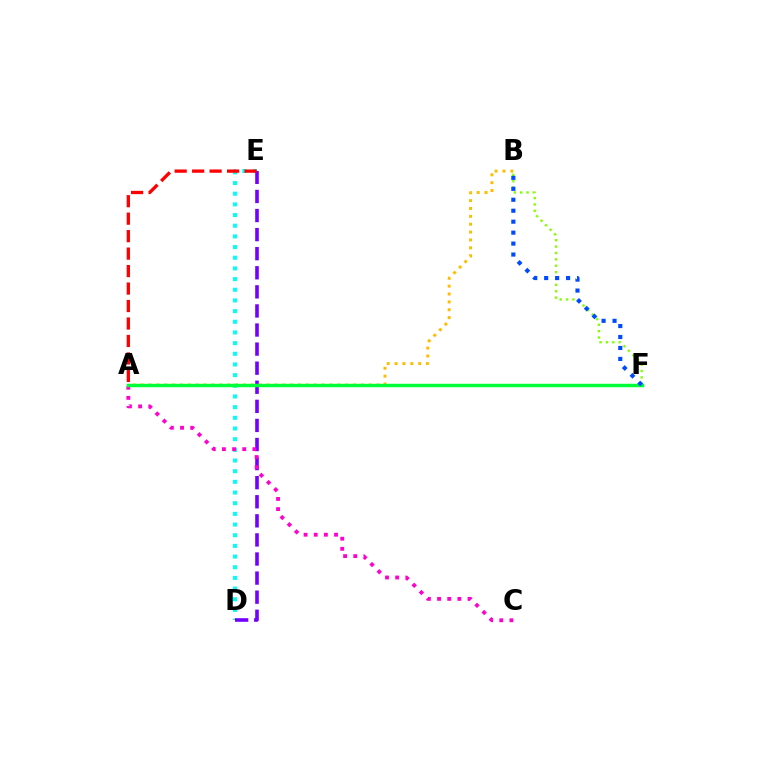{('D', 'E'): [{'color': '#00fff6', 'line_style': 'dotted', 'thickness': 2.9}, {'color': '#7200ff', 'line_style': 'dashed', 'thickness': 2.59}], ('A', 'B'): [{'color': '#ffbd00', 'line_style': 'dotted', 'thickness': 2.14}], ('A', 'C'): [{'color': '#ff00cf', 'line_style': 'dotted', 'thickness': 2.76}], ('B', 'F'): [{'color': '#84ff00', 'line_style': 'dotted', 'thickness': 1.73}, {'color': '#004bff', 'line_style': 'dotted', 'thickness': 2.98}], ('A', 'F'): [{'color': '#00ff39', 'line_style': 'solid', 'thickness': 2.48}], ('A', 'E'): [{'color': '#ff0000', 'line_style': 'dashed', 'thickness': 2.37}]}